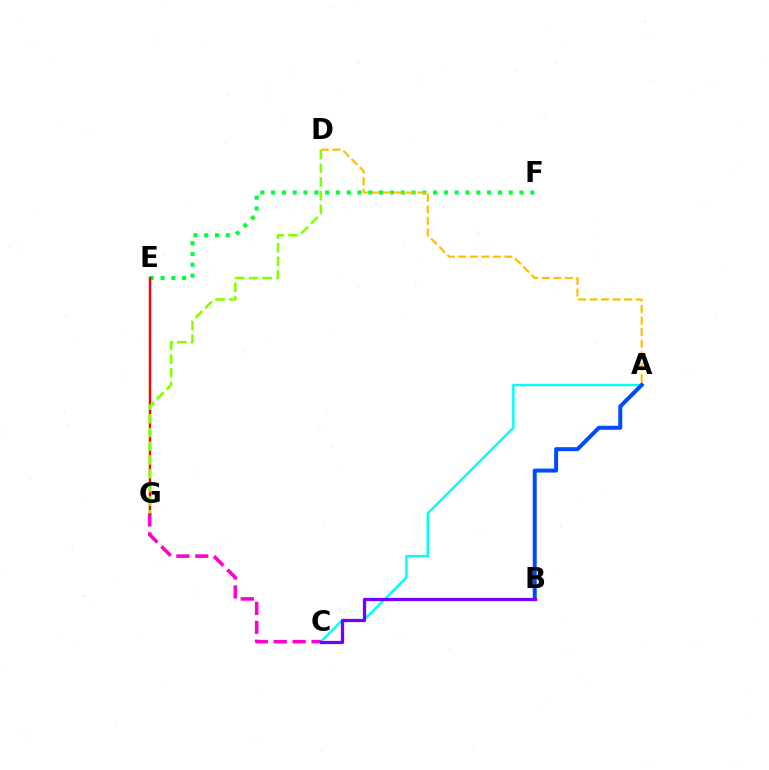{('E', 'F'): [{'color': '#00ff39', 'line_style': 'dotted', 'thickness': 2.93}], ('A', 'C'): [{'color': '#00fff6', 'line_style': 'solid', 'thickness': 1.75}], ('A', 'D'): [{'color': '#ffbd00', 'line_style': 'dashed', 'thickness': 1.57}], ('C', 'G'): [{'color': '#ff00cf', 'line_style': 'dashed', 'thickness': 2.57}], ('E', 'G'): [{'color': '#ff0000', 'line_style': 'solid', 'thickness': 1.74}], ('A', 'B'): [{'color': '#004bff', 'line_style': 'solid', 'thickness': 2.87}], ('B', 'C'): [{'color': '#7200ff', 'line_style': 'solid', 'thickness': 2.34}], ('D', 'G'): [{'color': '#84ff00', 'line_style': 'dashed', 'thickness': 1.86}]}